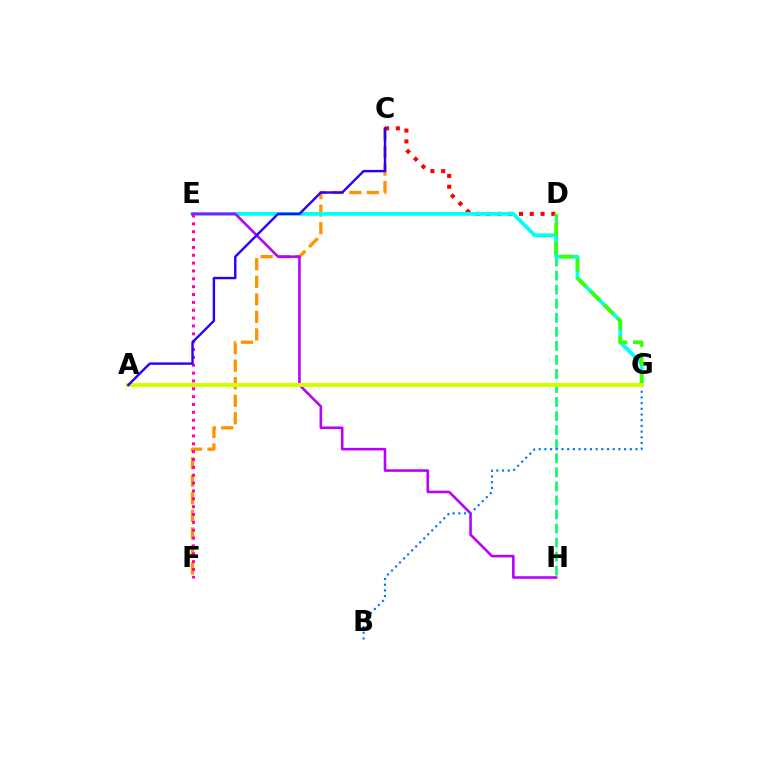{('D', 'H'): [{'color': '#00ff5c', 'line_style': 'dashed', 'thickness': 1.91}], ('C', 'F'): [{'color': '#ff9400', 'line_style': 'dashed', 'thickness': 2.38}], ('C', 'D'): [{'color': '#ff0000', 'line_style': 'dotted', 'thickness': 2.93}], ('E', 'G'): [{'color': '#00fff6', 'line_style': 'solid', 'thickness': 2.73}], ('E', 'F'): [{'color': '#ff00ac', 'line_style': 'dotted', 'thickness': 2.13}], ('E', 'H'): [{'color': '#b900ff', 'line_style': 'solid', 'thickness': 1.87}], ('B', 'G'): [{'color': '#0074ff', 'line_style': 'dotted', 'thickness': 1.55}], ('D', 'G'): [{'color': '#3dff00', 'line_style': 'dashed', 'thickness': 2.59}], ('A', 'G'): [{'color': '#d1ff00', 'line_style': 'solid', 'thickness': 2.87}], ('A', 'C'): [{'color': '#2500ff', 'line_style': 'solid', 'thickness': 1.72}]}